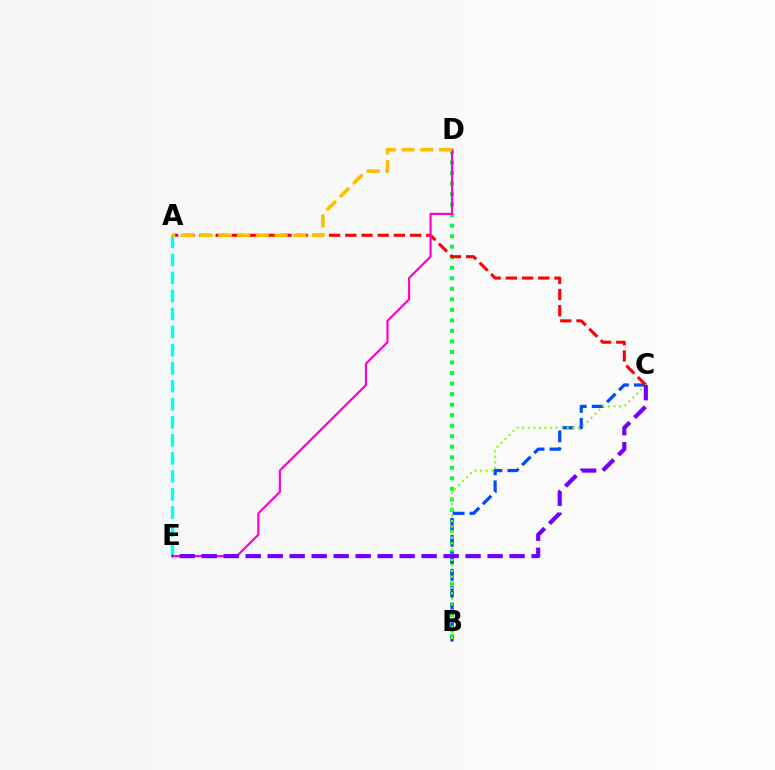{('B', 'D'): [{'color': '#00ff39', 'line_style': 'dotted', 'thickness': 2.86}], ('B', 'C'): [{'color': '#004bff', 'line_style': 'dashed', 'thickness': 2.31}, {'color': '#84ff00', 'line_style': 'dotted', 'thickness': 1.51}], ('A', 'C'): [{'color': '#ff0000', 'line_style': 'dashed', 'thickness': 2.2}], ('A', 'E'): [{'color': '#00fff6', 'line_style': 'dashed', 'thickness': 2.45}], ('D', 'E'): [{'color': '#ff00cf', 'line_style': 'solid', 'thickness': 1.57}], ('A', 'D'): [{'color': '#ffbd00', 'line_style': 'dashed', 'thickness': 2.55}], ('C', 'E'): [{'color': '#7200ff', 'line_style': 'dashed', 'thickness': 2.99}]}